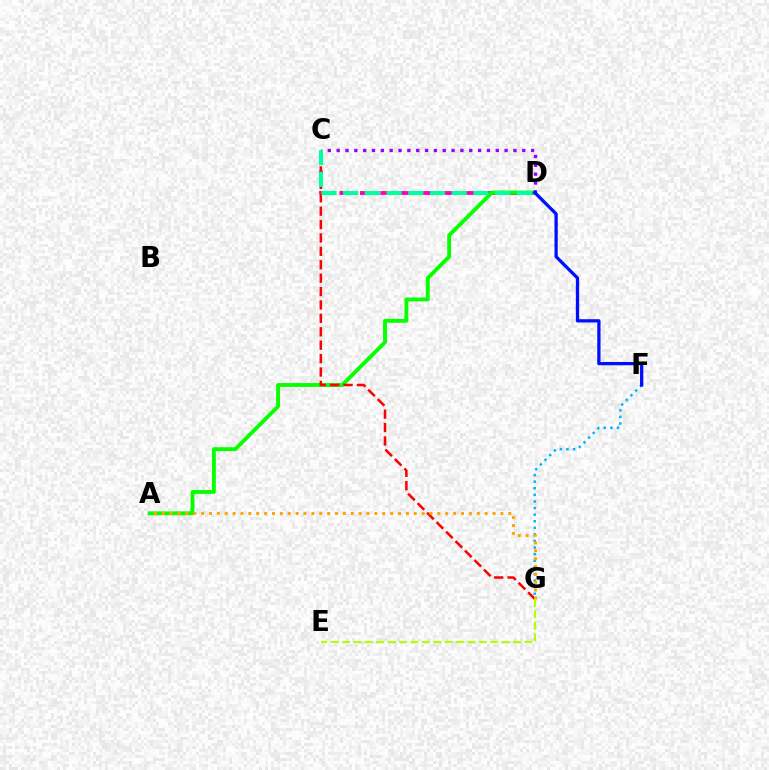{('C', 'D'): [{'color': '#ff00bd', 'line_style': 'dashed', 'thickness': 2.78}, {'color': '#9b00ff', 'line_style': 'dotted', 'thickness': 2.4}, {'color': '#00ff9d', 'line_style': 'dashed', 'thickness': 2.95}], ('A', 'D'): [{'color': '#08ff00', 'line_style': 'solid', 'thickness': 2.79}], ('C', 'G'): [{'color': '#ff0000', 'line_style': 'dashed', 'thickness': 1.82}], ('F', 'G'): [{'color': '#00b5ff', 'line_style': 'dotted', 'thickness': 1.79}], ('A', 'G'): [{'color': '#ffa500', 'line_style': 'dotted', 'thickness': 2.14}], ('D', 'F'): [{'color': '#0010ff', 'line_style': 'solid', 'thickness': 2.36}], ('E', 'G'): [{'color': '#b3ff00', 'line_style': 'dashed', 'thickness': 1.55}]}